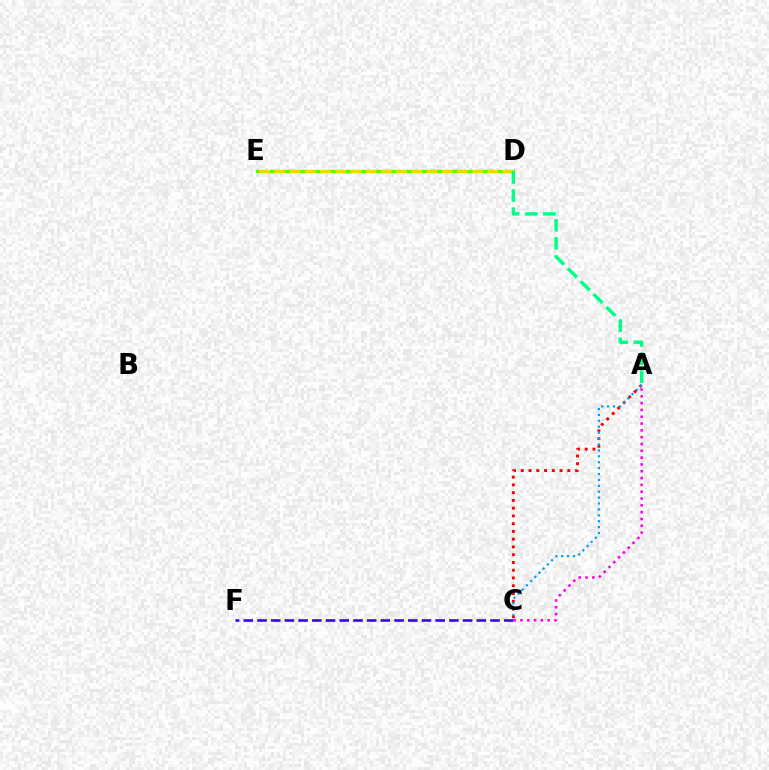{('D', 'E'): [{'color': '#4fff00', 'line_style': 'solid', 'thickness': 2.42}, {'color': '#ffd500', 'line_style': 'dashed', 'thickness': 2.07}], ('C', 'F'): [{'color': '#3700ff', 'line_style': 'dashed', 'thickness': 1.86}], ('A', 'C'): [{'color': '#ff00ed', 'line_style': 'dotted', 'thickness': 1.85}, {'color': '#ff0000', 'line_style': 'dotted', 'thickness': 2.11}, {'color': '#009eff', 'line_style': 'dotted', 'thickness': 1.6}], ('A', 'D'): [{'color': '#00ff86', 'line_style': 'dashed', 'thickness': 2.46}]}